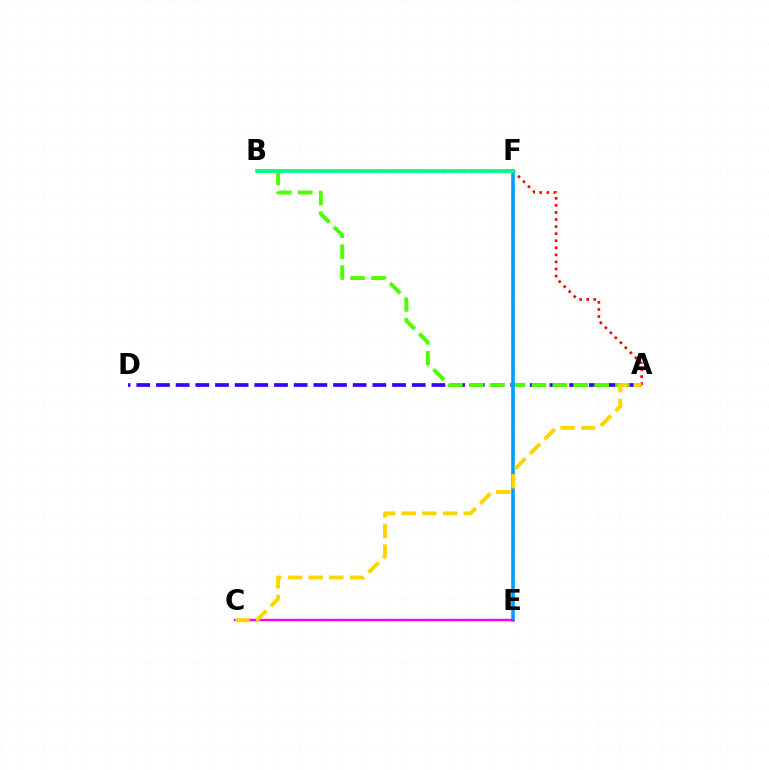{('A', 'D'): [{'color': '#3700ff', 'line_style': 'dashed', 'thickness': 2.67}], ('A', 'B'): [{'color': '#4fff00', 'line_style': 'dashed', 'thickness': 2.84}, {'color': '#ff0000', 'line_style': 'dotted', 'thickness': 1.92}], ('E', 'F'): [{'color': '#009eff', 'line_style': 'solid', 'thickness': 2.59}], ('C', 'E'): [{'color': '#ff00ed', 'line_style': 'solid', 'thickness': 1.74}], ('B', 'F'): [{'color': '#00ff86', 'line_style': 'solid', 'thickness': 2.69}], ('A', 'C'): [{'color': '#ffd500', 'line_style': 'dashed', 'thickness': 2.81}]}